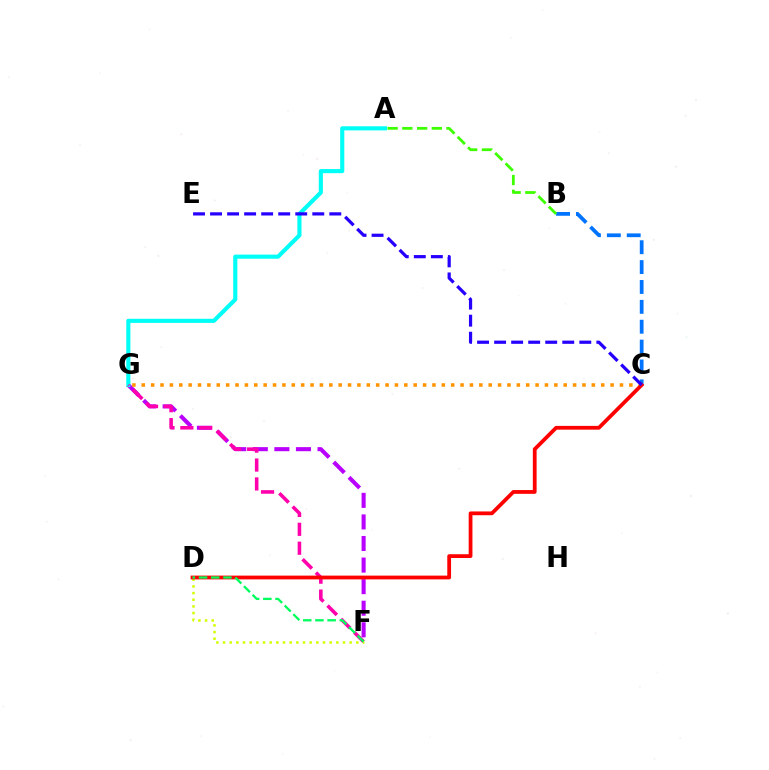{('F', 'G'): [{'color': '#b900ff', 'line_style': 'dashed', 'thickness': 2.93}, {'color': '#ff00ac', 'line_style': 'dashed', 'thickness': 2.57}], ('A', 'G'): [{'color': '#00fff6', 'line_style': 'solid', 'thickness': 2.96}], ('B', 'C'): [{'color': '#0074ff', 'line_style': 'dashed', 'thickness': 2.7}], ('A', 'B'): [{'color': '#3dff00', 'line_style': 'dashed', 'thickness': 2.0}], ('C', 'G'): [{'color': '#ff9400', 'line_style': 'dotted', 'thickness': 2.55}], ('D', 'F'): [{'color': '#d1ff00', 'line_style': 'dotted', 'thickness': 1.81}, {'color': '#00ff5c', 'line_style': 'dashed', 'thickness': 1.66}], ('C', 'D'): [{'color': '#ff0000', 'line_style': 'solid', 'thickness': 2.71}], ('C', 'E'): [{'color': '#2500ff', 'line_style': 'dashed', 'thickness': 2.31}]}